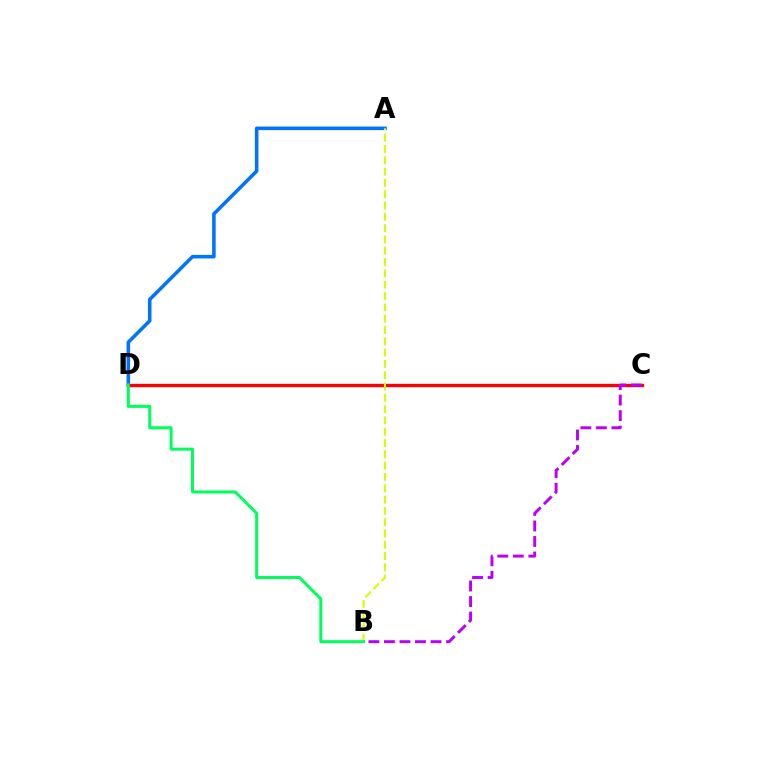{('A', 'D'): [{'color': '#0074ff', 'line_style': 'solid', 'thickness': 2.57}], ('C', 'D'): [{'color': '#ff0000', 'line_style': 'solid', 'thickness': 2.39}], ('B', 'C'): [{'color': '#b900ff', 'line_style': 'dashed', 'thickness': 2.11}], ('A', 'B'): [{'color': '#d1ff00', 'line_style': 'dashed', 'thickness': 1.54}], ('B', 'D'): [{'color': '#00ff5c', 'line_style': 'solid', 'thickness': 2.17}]}